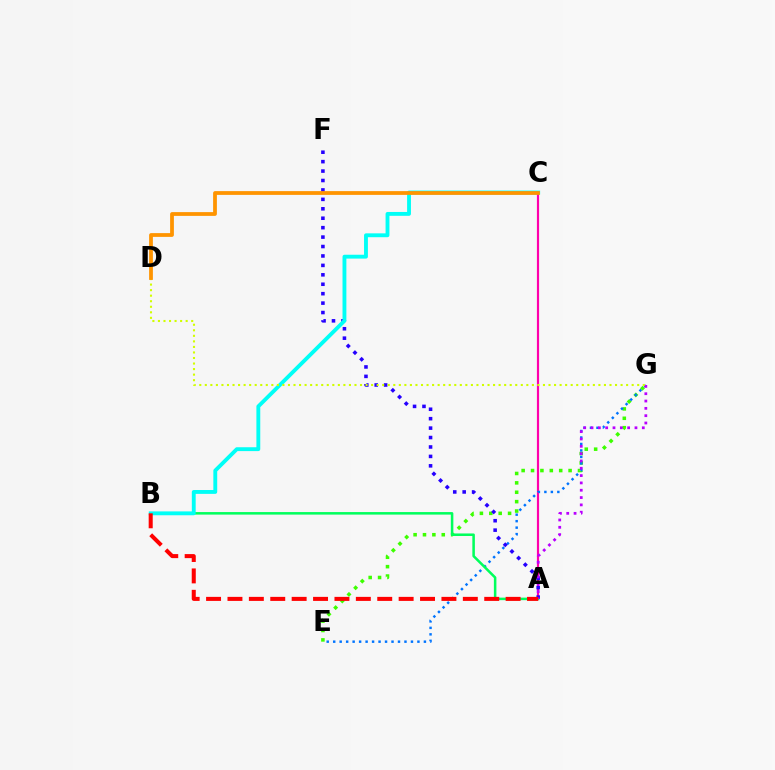{('A', 'C'): [{'color': '#ff00ac', 'line_style': 'solid', 'thickness': 1.57}], ('E', 'G'): [{'color': '#3dff00', 'line_style': 'dotted', 'thickness': 2.55}, {'color': '#0074ff', 'line_style': 'dotted', 'thickness': 1.76}], ('A', 'B'): [{'color': '#00ff5c', 'line_style': 'solid', 'thickness': 1.82}, {'color': '#ff0000', 'line_style': 'dashed', 'thickness': 2.91}], ('A', 'F'): [{'color': '#2500ff', 'line_style': 'dotted', 'thickness': 2.56}], ('B', 'C'): [{'color': '#00fff6', 'line_style': 'solid', 'thickness': 2.78}], ('A', 'G'): [{'color': '#b900ff', 'line_style': 'dotted', 'thickness': 1.99}], ('D', 'G'): [{'color': '#d1ff00', 'line_style': 'dotted', 'thickness': 1.51}], ('C', 'D'): [{'color': '#ff9400', 'line_style': 'solid', 'thickness': 2.71}]}